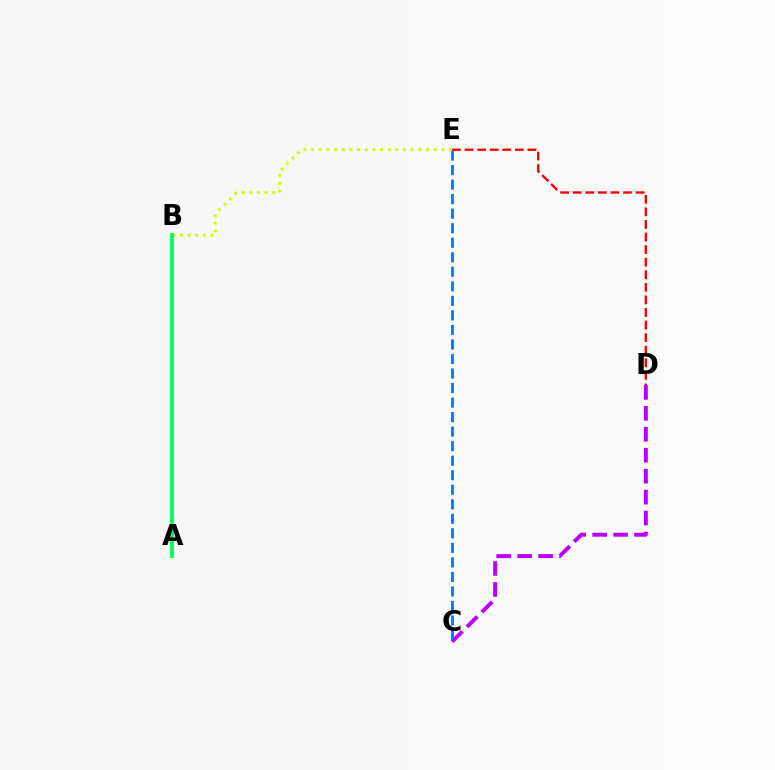{('D', 'E'): [{'color': '#ff0000', 'line_style': 'dashed', 'thickness': 1.71}], ('C', 'D'): [{'color': '#b900ff', 'line_style': 'dashed', 'thickness': 2.85}], ('C', 'E'): [{'color': '#0074ff', 'line_style': 'dashed', 'thickness': 1.97}], ('B', 'E'): [{'color': '#d1ff00', 'line_style': 'dotted', 'thickness': 2.08}], ('A', 'B'): [{'color': '#00ff5c', 'line_style': 'solid', 'thickness': 2.8}]}